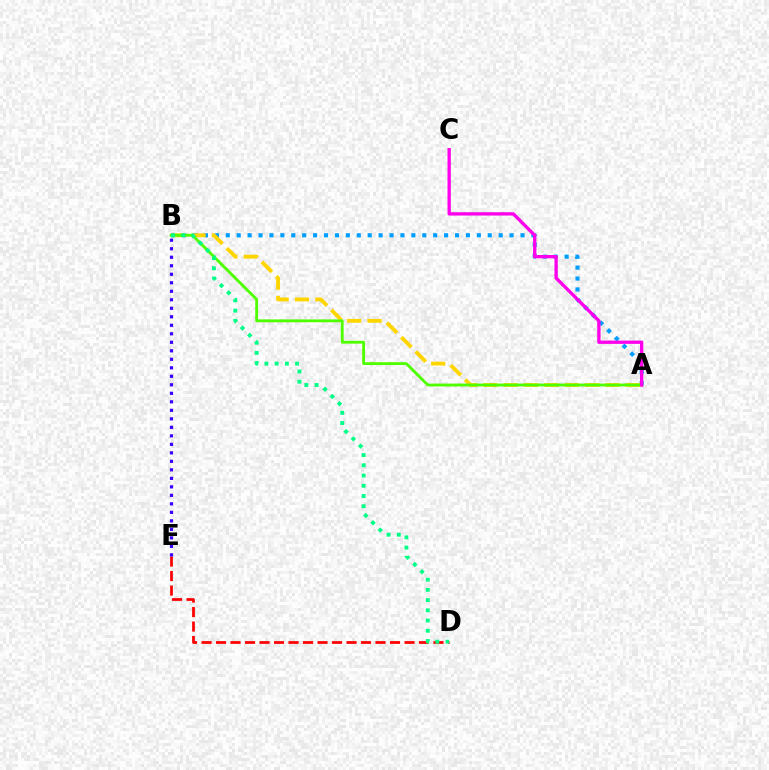{('D', 'E'): [{'color': '#ff0000', 'line_style': 'dashed', 'thickness': 1.97}], ('A', 'B'): [{'color': '#009eff', 'line_style': 'dotted', 'thickness': 2.97}, {'color': '#ffd500', 'line_style': 'dashed', 'thickness': 2.77}, {'color': '#4fff00', 'line_style': 'solid', 'thickness': 2.05}], ('B', 'E'): [{'color': '#3700ff', 'line_style': 'dotted', 'thickness': 2.31}], ('A', 'C'): [{'color': '#ff00ed', 'line_style': 'solid', 'thickness': 2.39}], ('B', 'D'): [{'color': '#00ff86', 'line_style': 'dotted', 'thickness': 2.78}]}